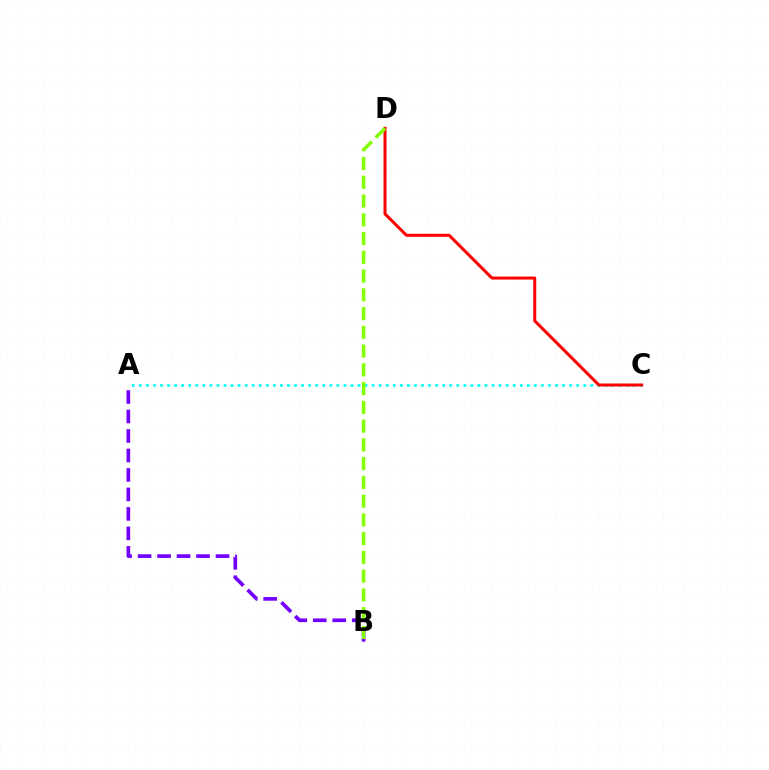{('A', 'C'): [{'color': '#00fff6', 'line_style': 'dotted', 'thickness': 1.92}], ('A', 'B'): [{'color': '#7200ff', 'line_style': 'dashed', 'thickness': 2.65}], ('C', 'D'): [{'color': '#ff0000', 'line_style': 'solid', 'thickness': 2.16}], ('B', 'D'): [{'color': '#84ff00', 'line_style': 'dashed', 'thickness': 2.55}]}